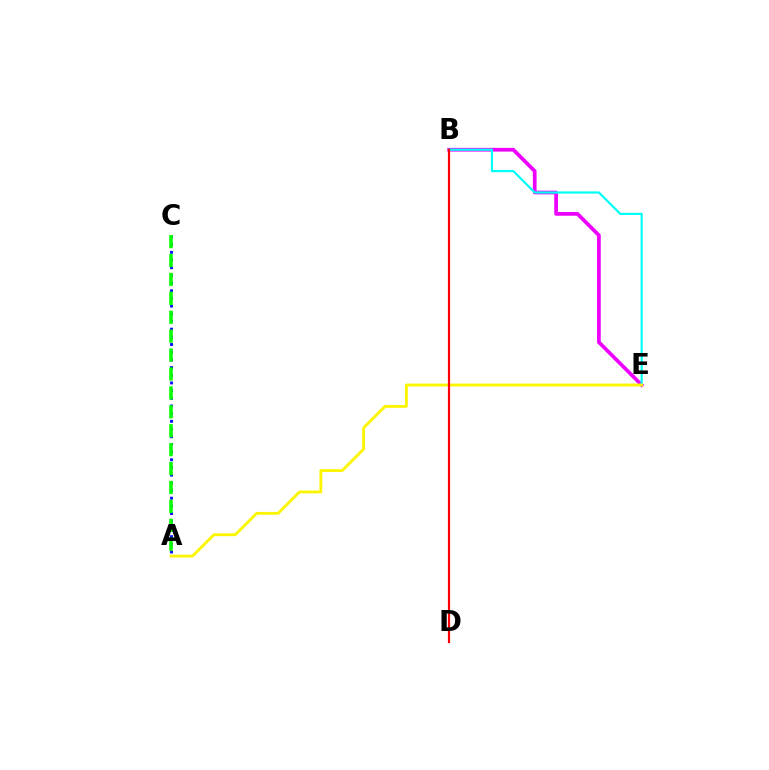{('A', 'C'): [{'color': '#0010ff', 'line_style': 'dotted', 'thickness': 2.09}, {'color': '#08ff00', 'line_style': 'dashed', 'thickness': 2.57}], ('B', 'E'): [{'color': '#ee00ff', 'line_style': 'solid', 'thickness': 2.68}, {'color': '#00fff6', 'line_style': 'solid', 'thickness': 1.58}], ('A', 'E'): [{'color': '#fcf500', 'line_style': 'solid', 'thickness': 2.04}], ('B', 'D'): [{'color': '#ff0000', 'line_style': 'solid', 'thickness': 1.59}]}